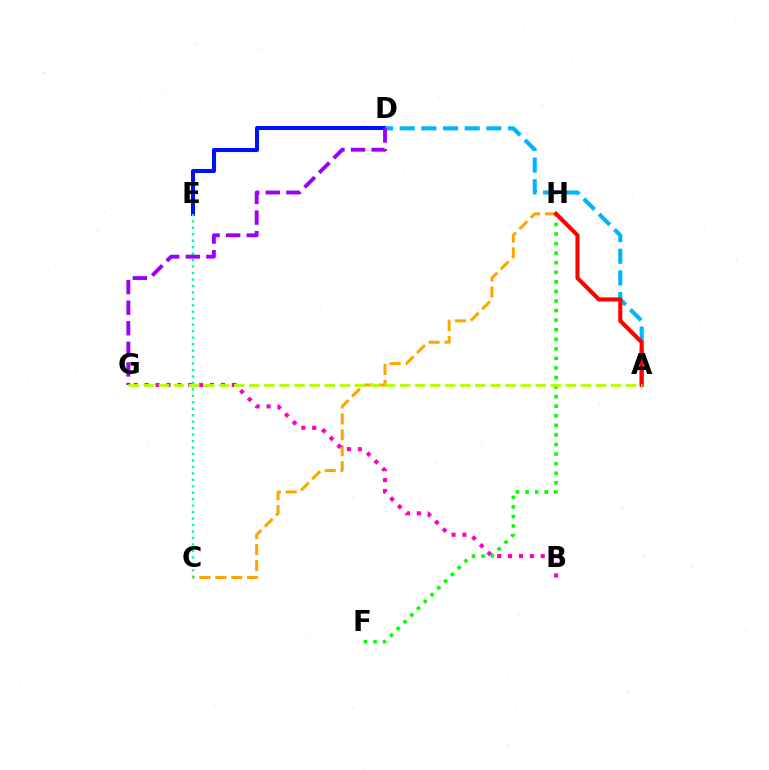{('F', 'H'): [{'color': '#08ff00', 'line_style': 'dotted', 'thickness': 2.6}], ('C', 'H'): [{'color': '#ffa500', 'line_style': 'dashed', 'thickness': 2.17}], ('D', 'E'): [{'color': '#0010ff', 'line_style': 'solid', 'thickness': 2.93}], ('A', 'D'): [{'color': '#00b5ff', 'line_style': 'dashed', 'thickness': 2.94}], ('B', 'G'): [{'color': '#ff00bd', 'line_style': 'dotted', 'thickness': 2.96}], ('C', 'E'): [{'color': '#00ff9d', 'line_style': 'dotted', 'thickness': 1.76}], ('D', 'G'): [{'color': '#9b00ff', 'line_style': 'dashed', 'thickness': 2.8}], ('A', 'H'): [{'color': '#ff0000', 'line_style': 'solid', 'thickness': 2.95}], ('A', 'G'): [{'color': '#b3ff00', 'line_style': 'dashed', 'thickness': 2.05}]}